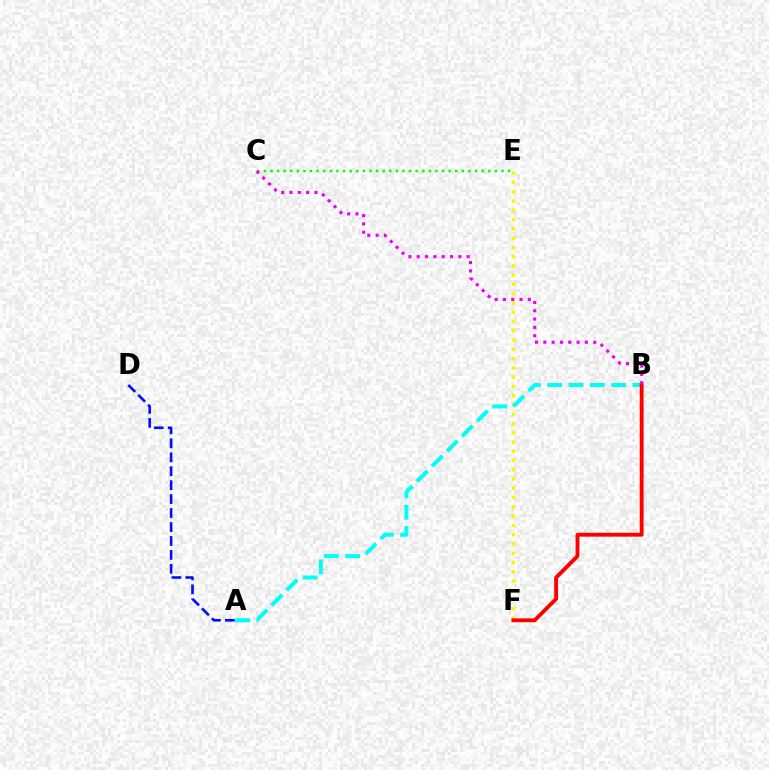{('A', 'D'): [{'color': '#0010ff', 'line_style': 'dashed', 'thickness': 1.89}], ('C', 'E'): [{'color': '#08ff00', 'line_style': 'dotted', 'thickness': 1.79}], ('E', 'F'): [{'color': '#fcf500', 'line_style': 'dotted', 'thickness': 2.52}], ('A', 'B'): [{'color': '#00fff6', 'line_style': 'dashed', 'thickness': 2.89}], ('B', 'F'): [{'color': '#ff0000', 'line_style': 'solid', 'thickness': 2.78}], ('B', 'C'): [{'color': '#ee00ff', 'line_style': 'dotted', 'thickness': 2.26}]}